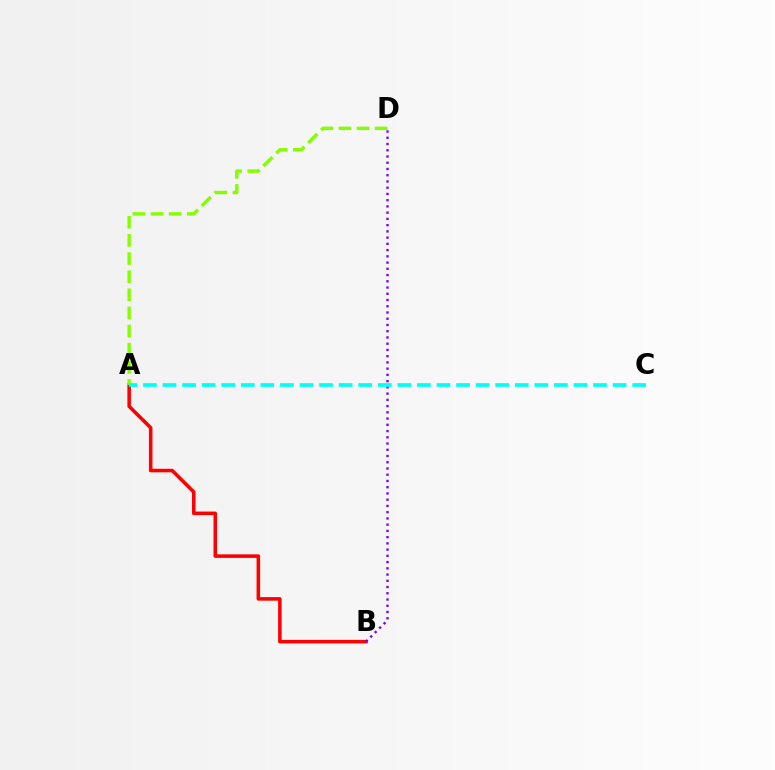{('A', 'B'): [{'color': '#ff0000', 'line_style': 'solid', 'thickness': 2.55}], ('B', 'D'): [{'color': '#7200ff', 'line_style': 'dotted', 'thickness': 1.7}], ('A', 'D'): [{'color': '#84ff00', 'line_style': 'dashed', 'thickness': 2.46}], ('A', 'C'): [{'color': '#00fff6', 'line_style': 'dashed', 'thickness': 2.66}]}